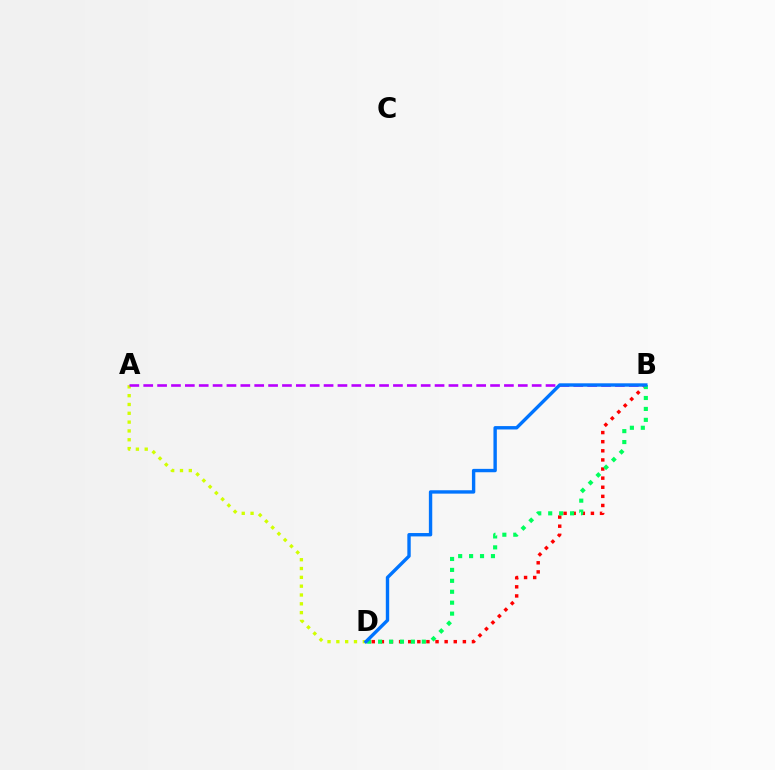{('A', 'D'): [{'color': '#d1ff00', 'line_style': 'dotted', 'thickness': 2.4}], ('B', 'D'): [{'color': '#ff0000', 'line_style': 'dotted', 'thickness': 2.48}, {'color': '#00ff5c', 'line_style': 'dotted', 'thickness': 2.97}, {'color': '#0074ff', 'line_style': 'solid', 'thickness': 2.44}], ('A', 'B'): [{'color': '#b900ff', 'line_style': 'dashed', 'thickness': 1.88}]}